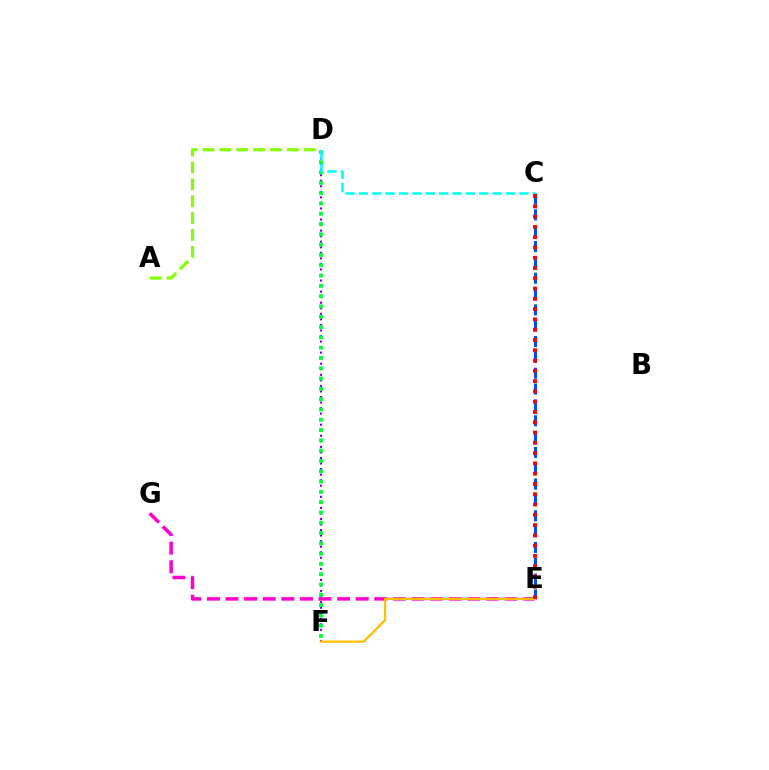{('D', 'F'): [{'color': '#7200ff', 'line_style': 'dotted', 'thickness': 1.51}, {'color': '#00ff39', 'line_style': 'dotted', 'thickness': 2.8}], ('C', 'E'): [{'color': '#004bff', 'line_style': 'dashed', 'thickness': 2.15}, {'color': '#ff0000', 'line_style': 'dotted', 'thickness': 2.79}], ('E', 'G'): [{'color': '#ff00cf', 'line_style': 'dashed', 'thickness': 2.53}], ('E', 'F'): [{'color': '#ffbd00', 'line_style': 'solid', 'thickness': 1.65}], ('A', 'D'): [{'color': '#84ff00', 'line_style': 'dashed', 'thickness': 2.29}], ('C', 'D'): [{'color': '#00fff6', 'line_style': 'dashed', 'thickness': 1.82}]}